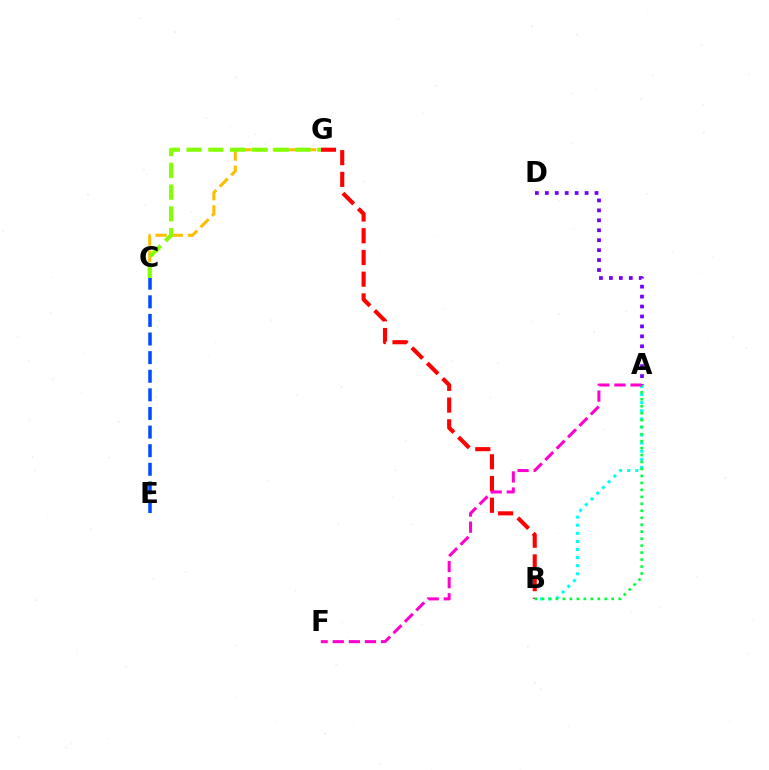{('C', 'G'): [{'color': '#ffbd00', 'line_style': 'dashed', 'thickness': 2.2}, {'color': '#84ff00', 'line_style': 'dashed', 'thickness': 2.96}], ('B', 'G'): [{'color': '#ff0000', 'line_style': 'dashed', 'thickness': 2.95}], ('A', 'B'): [{'color': '#00fff6', 'line_style': 'dotted', 'thickness': 2.2}, {'color': '#00ff39', 'line_style': 'dotted', 'thickness': 1.89}], ('A', 'D'): [{'color': '#7200ff', 'line_style': 'dotted', 'thickness': 2.7}], ('C', 'E'): [{'color': '#004bff', 'line_style': 'dashed', 'thickness': 2.53}], ('A', 'F'): [{'color': '#ff00cf', 'line_style': 'dashed', 'thickness': 2.19}]}